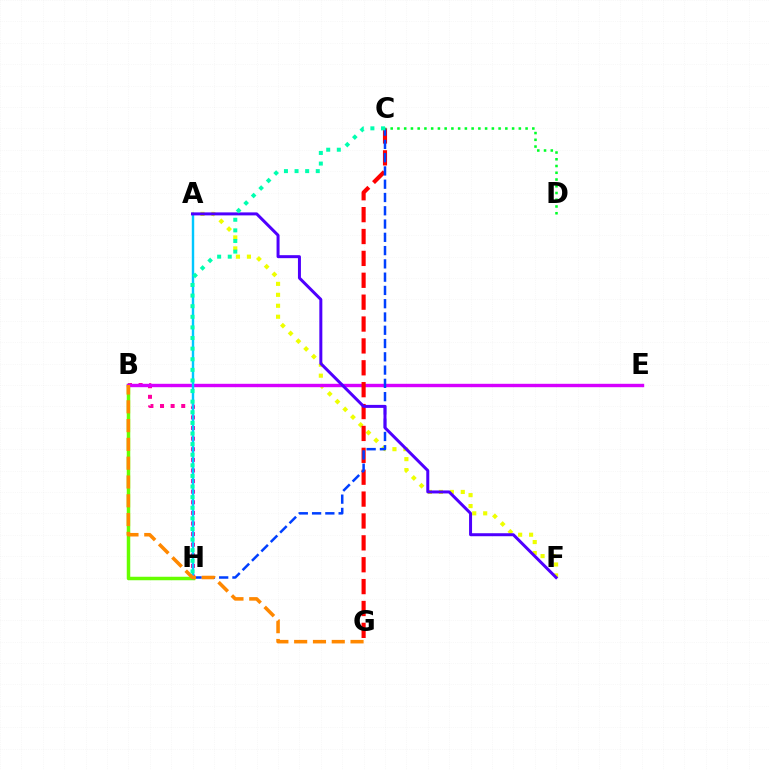{('B', 'H'): [{'color': '#ff00a0', 'line_style': 'dotted', 'thickness': 2.88}, {'color': '#66ff00', 'line_style': 'solid', 'thickness': 2.51}], ('A', 'F'): [{'color': '#eeff00', 'line_style': 'dotted', 'thickness': 2.98}, {'color': '#4f00ff', 'line_style': 'solid', 'thickness': 2.16}], ('B', 'E'): [{'color': '#d600ff', 'line_style': 'solid', 'thickness': 2.45}], ('A', 'H'): [{'color': '#00c7ff', 'line_style': 'solid', 'thickness': 1.75}], ('C', 'G'): [{'color': '#ff0000', 'line_style': 'dashed', 'thickness': 2.97}], ('C', 'H'): [{'color': '#003fff', 'line_style': 'dashed', 'thickness': 1.8}, {'color': '#00ffaf', 'line_style': 'dotted', 'thickness': 2.88}], ('C', 'D'): [{'color': '#00ff27', 'line_style': 'dotted', 'thickness': 1.83}], ('B', 'G'): [{'color': '#ff8800', 'line_style': 'dashed', 'thickness': 2.55}]}